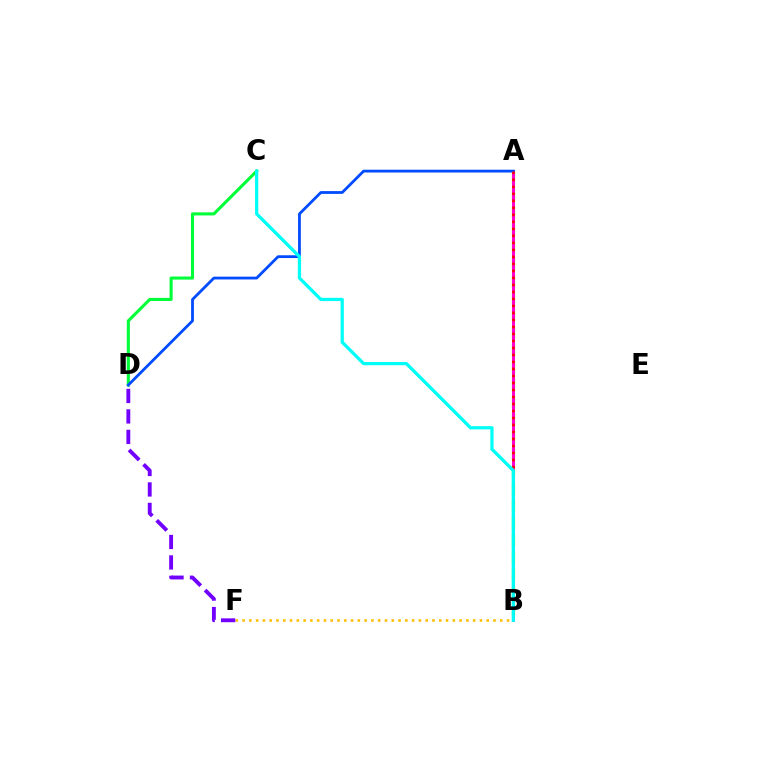{('A', 'B'): [{'color': '#84ff00', 'line_style': 'dashed', 'thickness': 2.35}, {'color': '#ff00cf', 'line_style': 'solid', 'thickness': 2.15}, {'color': '#ff0000', 'line_style': 'dotted', 'thickness': 1.9}], ('B', 'F'): [{'color': '#ffbd00', 'line_style': 'dotted', 'thickness': 1.84}], ('C', 'D'): [{'color': '#00ff39', 'line_style': 'solid', 'thickness': 2.22}], ('A', 'D'): [{'color': '#004bff', 'line_style': 'solid', 'thickness': 2.01}], ('D', 'F'): [{'color': '#7200ff', 'line_style': 'dashed', 'thickness': 2.78}], ('B', 'C'): [{'color': '#00fff6', 'line_style': 'solid', 'thickness': 2.34}]}